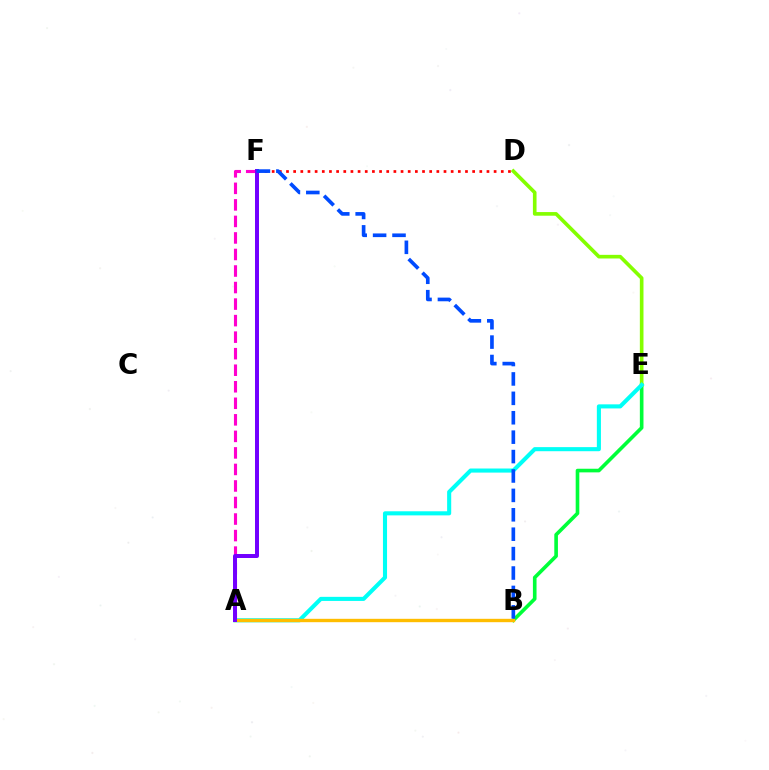{('B', 'E'): [{'color': '#00ff39', 'line_style': 'solid', 'thickness': 2.61}], ('A', 'F'): [{'color': '#ff00cf', 'line_style': 'dashed', 'thickness': 2.25}, {'color': '#7200ff', 'line_style': 'solid', 'thickness': 2.86}], ('D', 'F'): [{'color': '#ff0000', 'line_style': 'dotted', 'thickness': 1.95}], ('D', 'E'): [{'color': '#84ff00', 'line_style': 'solid', 'thickness': 2.62}], ('A', 'E'): [{'color': '#00fff6', 'line_style': 'solid', 'thickness': 2.94}], ('A', 'B'): [{'color': '#ffbd00', 'line_style': 'solid', 'thickness': 2.43}], ('B', 'F'): [{'color': '#004bff', 'line_style': 'dashed', 'thickness': 2.64}]}